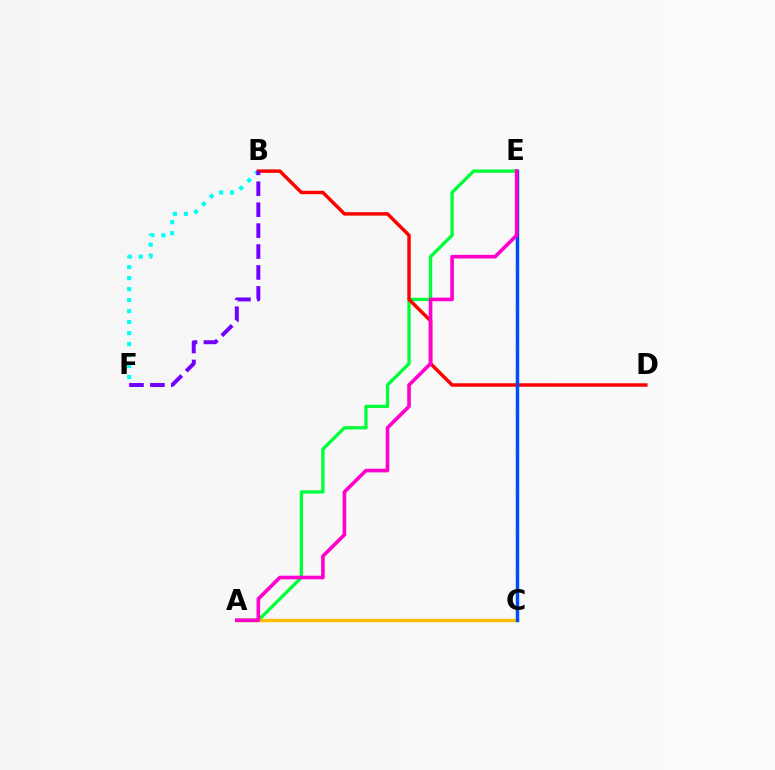{('A', 'E'): [{'color': '#00ff39', 'line_style': 'solid', 'thickness': 2.38}, {'color': '#ff00cf', 'line_style': 'solid', 'thickness': 2.61}], ('B', 'F'): [{'color': '#00fff6', 'line_style': 'dotted', 'thickness': 2.99}, {'color': '#7200ff', 'line_style': 'dashed', 'thickness': 2.84}], ('A', 'C'): [{'color': '#ffbd00', 'line_style': 'solid', 'thickness': 2.46}], ('C', 'E'): [{'color': '#84ff00', 'line_style': 'dashed', 'thickness': 1.79}, {'color': '#004bff', 'line_style': 'solid', 'thickness': 2.47}], ('B', 'D'): [{'color': '#ff0000', 'line_style': 'solid', 'thickness': 2.49}]}